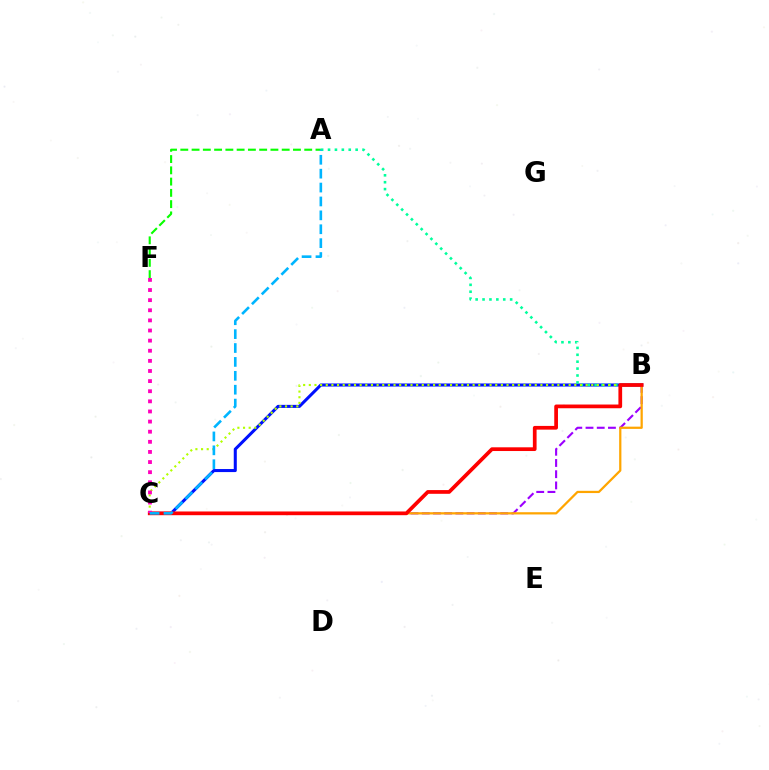{('A', 'F'): [{'color': '#08ff00', 'line_style': 'dashed', 'thickness': 1.53}], ('B', 'C'): [{'color': '#9b00ff', 'line_style': 'dashed', 'thickness': 1.52}, {'color': '#0010ff', 'line_style': 'solid', 'thickness': 2.19}, {'color': '#ffa500', 'line_style': 'solid', 'thickness': 1.62}, {'color': '#b3ff00', 'line_style': 'dotted', 'thickness': 1.53}, {'color': '#ff0000', 'line_style': 'solid', 'thickness': 2.68}], ('A', 'B'): [{'color': '#00ff9d', 'line_style': 'dotted', 'thickness': 1.88}], ('C', 'F'): [{'color': '#ff00bd', 'line_style': 'dotted', 'thickness': 2.75}], ('A', 'C'): [{'color': '#00b5ff', 'line_style': 'dashed', 'thickness': 1.89}]}